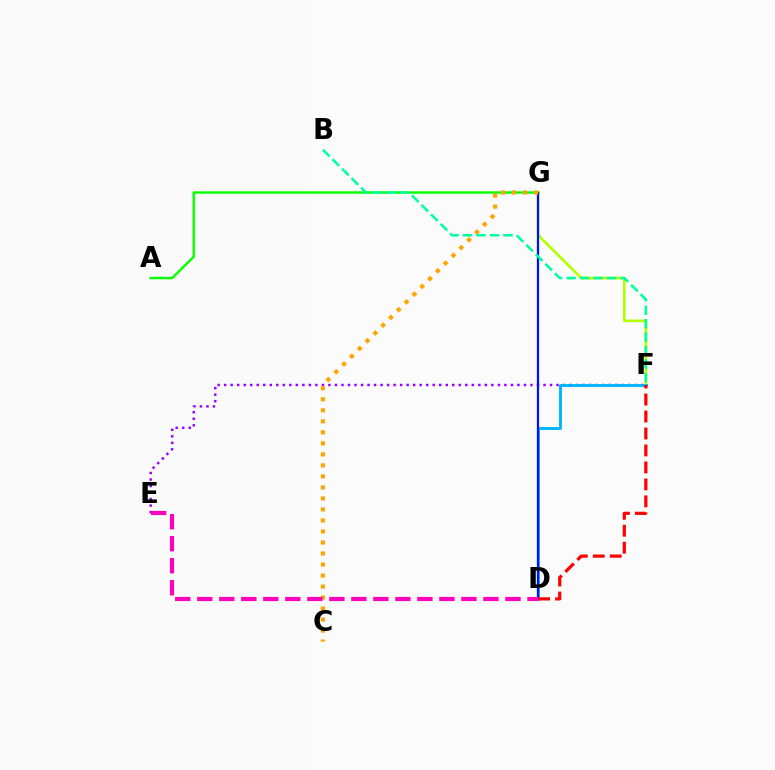{('E', 'F'): [{'color': '#9b00ff', 'line_style': 'dotted', 'thickness': 1.77}], ('F', 'G'): [{'color': '#b3ff00', 'line_style': 'solid', 'thickness': 1.93}], ('D', 'F'): [{'color': '#00b5ff', 'line_style': 'solid', 'thickness': 2.09}, {'color': '#ff0000', 'line_style': 'dashed', 'thickness': 2.31}], ('A', 'G'): [{'color': '#08ff00', 'line_style': 'solid', 'thickness': 1.75}], ('D', 'G'): [{'color': '#0010ff', 'line_style': 'solid', 'thickness': 1.6}], ('C', 'G'): [{'color': '#ffa500', 'line_style': 'dotted', 'thickness': 2.99}], ('D', 'E'): [{'color': '#ff00bd', 'line_style': 'dashed', 'thickness': 2.99}], ('B', 'F'): [{'color': '#00ff9d', 'line_style': 'dashed', 'thickness': 1.83}]}